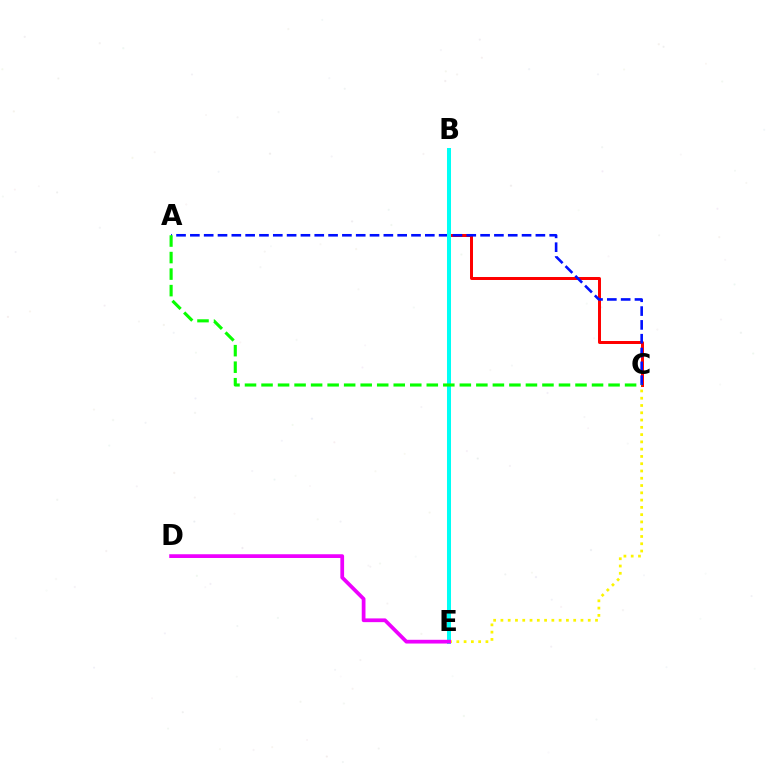{('B', 'C'): [{'color': '#ff0000', 'line_style': 'solid', 'thickness': 2.15}], ('C', 'E'): [{'color': '#fcf500', 'line_style': 'dotted', 'thickness': 1.98}], ('A', 'C'): [{'color': '#0010ff', 'line_style': 'dashed', 'thickness': 1.88}, {'color': '#08ff00', 'line_style': 'dashed', 'thickness': 2.24}], ('B', 'E'): [{'color': '#00fff6', 'line_style': 'solid', 'thickness': 2.88}], ('D', 'E'): [{'color': '#ee00ff', 'line_style': 'solid', 'thickness': 2.69}]}